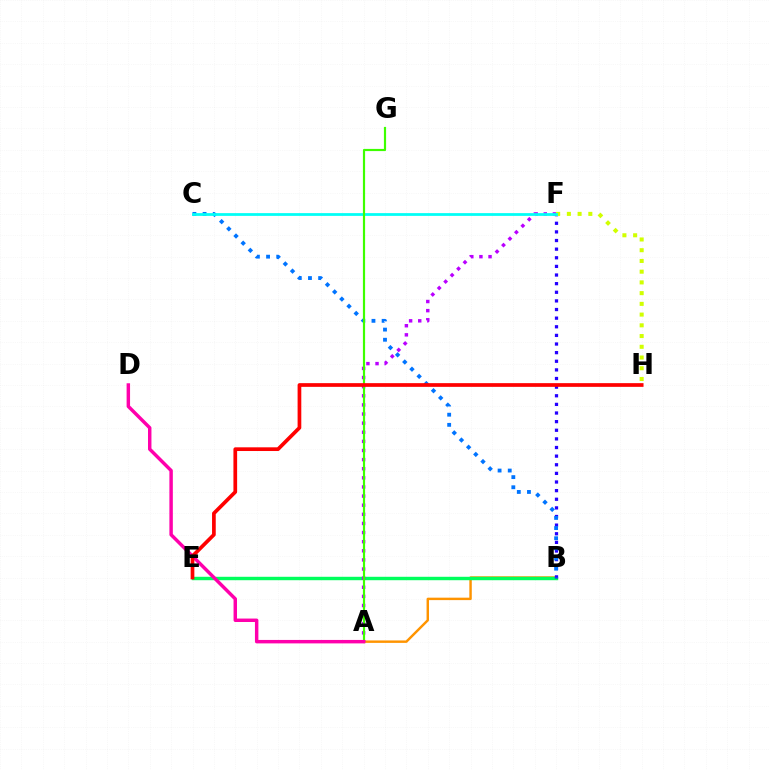{('A', 'B'): [{'color': '#ff9400', 'line_style': 'solid', 'thickness': 1.75}], ('B', 'E'): [{'color': '#00ff5c', 'line_style': 'solid', 'thickness': 2.46}], ('B', 'F'): [{'color': '#2500ff', 'line_style': 'dotted', 'thickness': 2.34}], ('B', 'C'): [{'color': '#0074ff', 'line_style': 'dotted', 'thickness': 2.76}], ('A', 'F'): [{'color': '#b900ff', 'line_style': 'dotted', 'thickness': 2.48}], ('F', 'H'): [{'color': '#d1ff00', 'line_style': 'dotted', 'thickness': 2.92}], ('C', 'F'): [{'color': '#00fff6', 'line_style': 'solid', 'thickness': 1.99}], ('A', 'G'): [{'color': '#3dff00', 'line_style': 'solid', 'thickness': 1.57}], ('A', 'D'): [{'color': '#ff00ac', 'line_style': 'solid', 'thickness': 2.48}], ('E', 'H'): [{'color': '#ff0000', 'line_style': 'solid', 'thickness': 2.67}]}